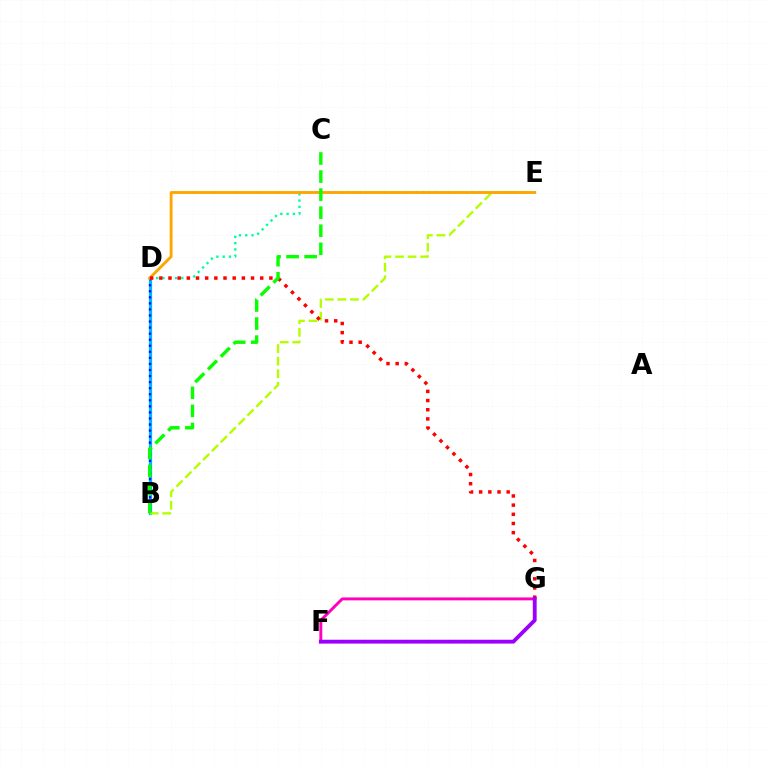{('B', 'D'): [{'color': '#00b5ff', 'line_style': 'solid', 'thickness': 2.34}, {'color': '#0010ff', 'line_style': 'dotted', 'thickness': 1.65}], ('D', 'E'): [{'color': '#00ff9d', 'line_style': 'dotted', 'thickness': 1.71}, {'color': '#ffa500', 'line_style': 'solid', 'thickness': 2.05}], ('B', 'E'): [{'color': '#b3ff00', 'line_style': 'dashed', 'thickness': 1.71}], ('D', 'G'): [{'color': '#ff0000', 'line_style': 'dotted', 'thickness': 2.49}], ('B', 'C'): [{'color': '#08ff00', 'line_style': 'dashed', 'thickness': 2.45}], ('F', 'G'): [{'color': '#ff00bd', 'line_style': 'solid', 'thickness': 2.09}, {'color': '#9b00ff', 'line_style': 'solid', 'thickness': 2.77}]}